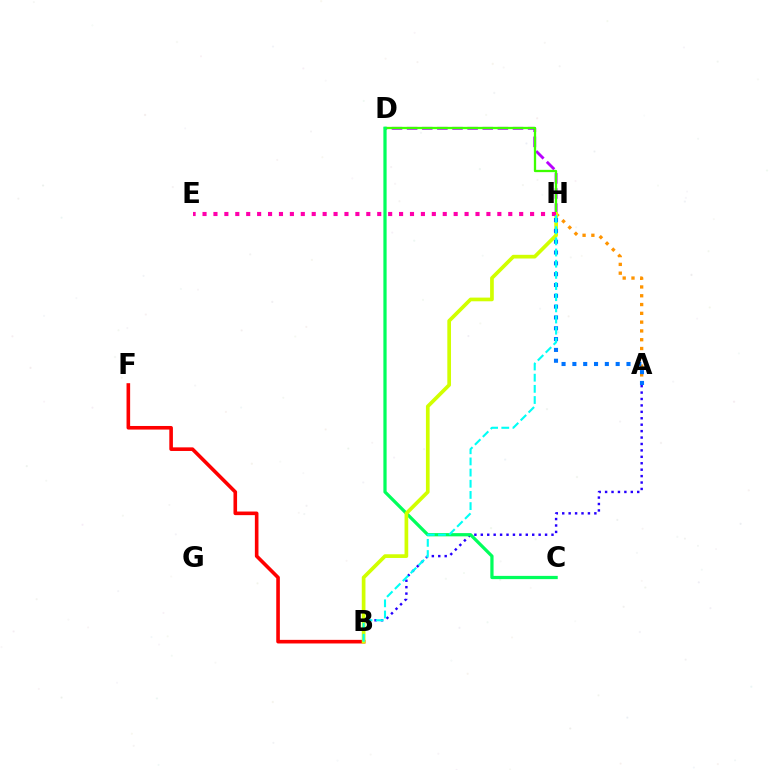{('A', 'H'): [{'color': '#ff9400', 'line_style': 'dotted', 'thickness': 2.39}, {'color': '#0074ff', 'line_style': 'dotted', 'thickness': 2.94}], ('D', 'H'): [{'color': '#b900ff', 'line_style': 'dashed', 'thickness': 2.05}, {'color': '#3dff00', 'line_style': 'solid', 'thickness': 1.65}], ('A', 'B'): [{'color': '#2500ff', 'line_style': 'dotted', 'thickness': 1.75}], ('C', 'D'): [{'color': '#00ff5c', 'line_style': 'solid', 'thickness': 2.33}], ('B', 'F'): [{'color': '#ff0000', 'line_style': 'solid', 'thickness': 2.59}], ('B', 'H'): [{'color': '#d1ff00', 'line_style': 'solid', 'thickness': 2.66}, {'color': '#00fff6', 'line_style': 'dashed', 'thickness': 1.52}], ('E', 'H'): [{'color': '#ff00ac', 'line_style': 'dotted', 'thickness': 2.97}]}